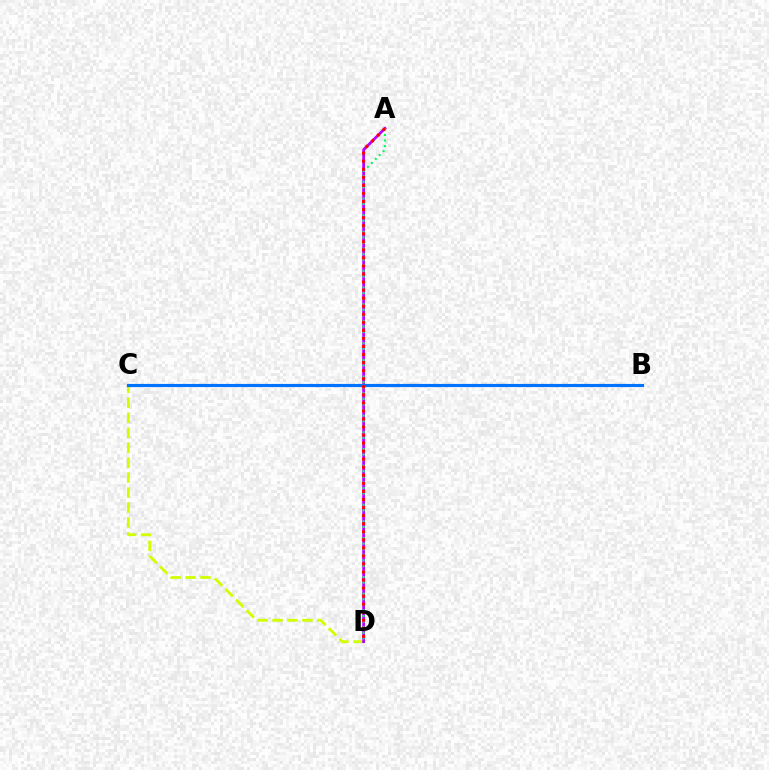{('C', 'D'): [{'color': '#d1ff00', 'line_style': 'dashed', 'thickness': 2.03}], ('A', 'D'): [{'color': '#b900ff', 'line_style': 'solid', 'thickness': 1.99}, {'color': '#00ff5c', 'line_style': 'dotted', 'thickness': 1.51}, {'color': '#ff0000', 'line_style': 'dotted', 'thickness': 2.19}], ('B', 'C'): [{'color': '#0074ff', 'line_style': 'solid', 'thickness': 2.28}]}